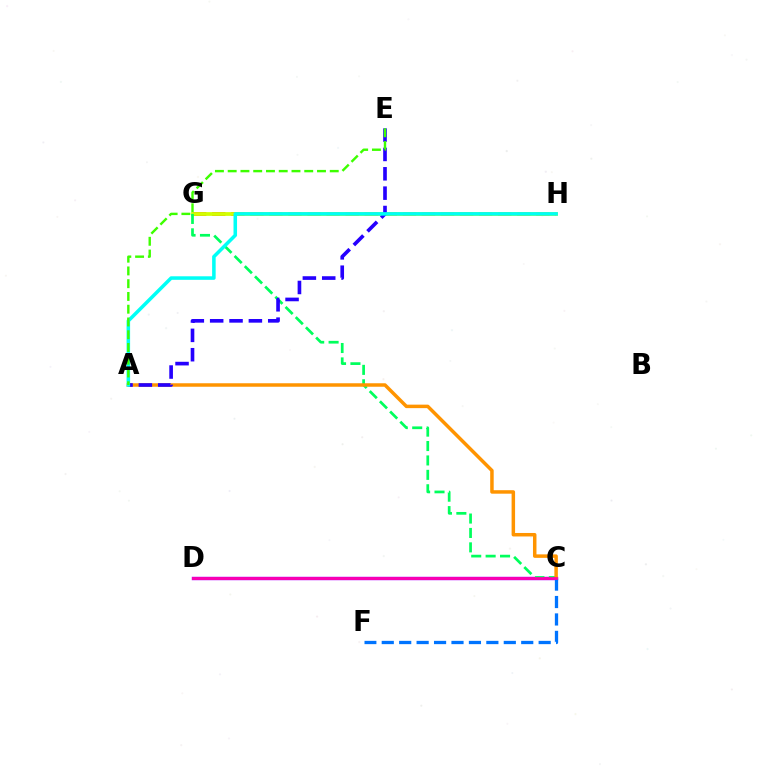{('C', 'D'): [{'color': '#b900ff', 'line_style': 'solid', 'thickness': 2.48}, {'color': '#ff00ac', 'line_style': 'solid', 'thickness': 1.95}], ('G', 'H'): [{'color': '#ff0000', 'line_style': 'dashed', 'thickness': 2.59}, {'color': '#d1ff00', 'line_style': 'solid', 'thickness': 2.7}], ('C', 'F'): [{'color': '#0074ff', 'line_style': 'dashed', 'thickness': 2.37}], ('C', 'G'): [{'color': '#00ff5c', 'line_style': 'dashed', 'thickness': 1.96}], ('A', 'C'): [{'color': '#ff9400', 'line_style': 'solid', 'thickness': 2.51}], ('A', 'E'): [{'color': '#2500ff', 'line_style': 'dashed', 'thickness': 2.63}, {'color': '#3dff00', 'line_style': 'dashed', 'thickness': 1.73}], ('A', 'H'): [{'color': '#00fff6', 'line_style': 'solid', 'thickness': 2.55}]}